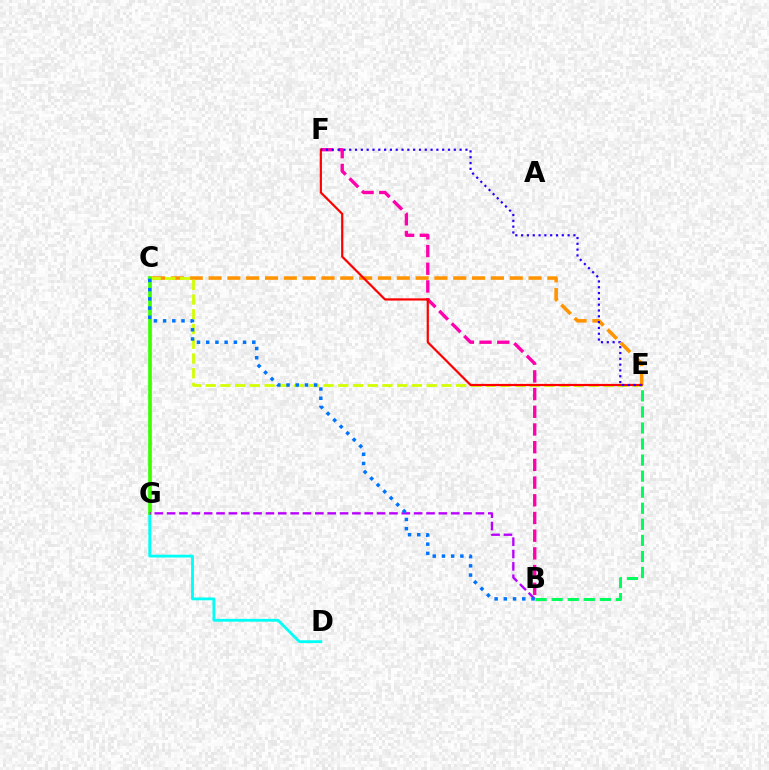{('D', 'G'): [{'color': '#00fff6', 'line_style': 'solid', 'thickness': 2.02}], ('B', 'E'): [{'color': '#00ff5c', 'line_style': 'dashed', 'thickness': 2.18}], ('C', 'E'): [{'color': '#ff9400', 'line_style': 'dashed', 'thickness': 2.56}, {'color': '#d1ff00', 'line_style': 'dashed', 'thickness': 2.0}], ('B', 'F'): [{'color': '#ff00ac', 'line_style': 'dashed', 'thickness': 2.4}], ('C', 'G'): [{'color': '#3dff00', 'line_style': 'solid', 'thickness': 2.65}], ('E', 'F'): [{'color': '#ff0000', 'line_style': 'solid', 'thickness': 1.59}, {'color': '#2500ff', 'line_style': 'dotted', 'thickness': 1.58}], ('B', 'G'): [{'color': '#b900ff', 'line_style': 'dashed', 'thickness': 1.68}], ('B', 'C'): [{'color': '#0074ff', 'line_style': 'dotted', 'thickness': 2.5}]}